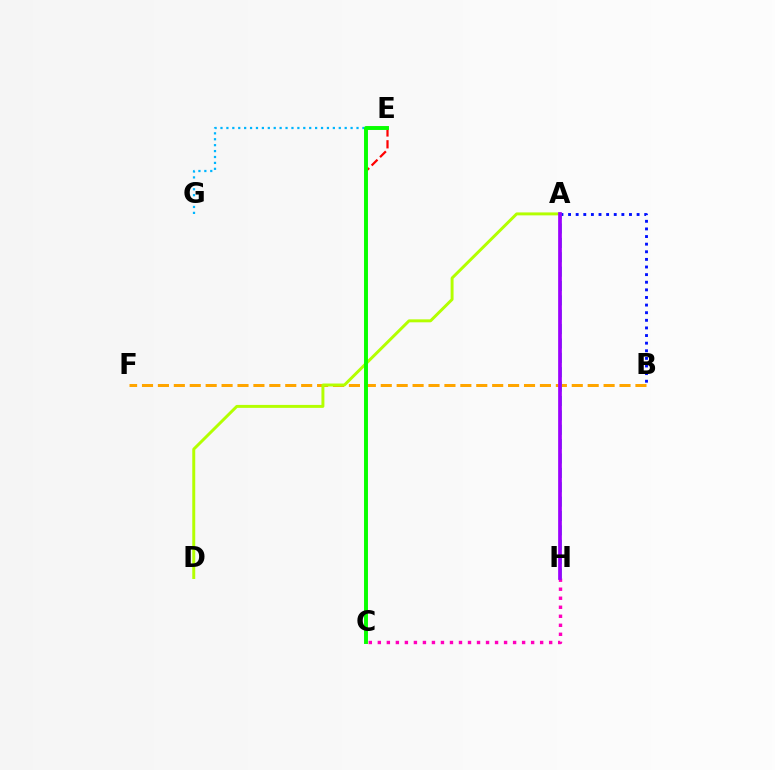{('C', 'H'): [{'color': '#ff00bd', 'line_style': 'dotted', 'thickness': 2.45}], ('C', 'E'): [{'color': '#ff0000', 'line_style': 'dashed', 'thickness': 1.61}, {'color': '#08ff00', 'line_style': 'solid', 'thickness': 2.83}], ('B', 'F'): [{'color': '#ffa500', 'line_style': 'dashed', 'thickness': 2.16}], ('A', 'B'): [{'color': '#0010ff', 'line_style': 'dotted', 'thickness': 2.07}], ('A', 'D'): [{'color': '#b3ff00', 'line_style': 'solid', 'thickness': 2.12}], ('E', 'G'): [{'color': '#00b5ff', 'line_style': 'dotted', 'thickness': 1.61}], ('A', 'H'): [{'color': '#00ff9d', 'line_style': 'dashed', 'thickness': 1.95}, {'color': '#9b00ff', 'line_style': 'solid', 'thickness': 2.68}]}